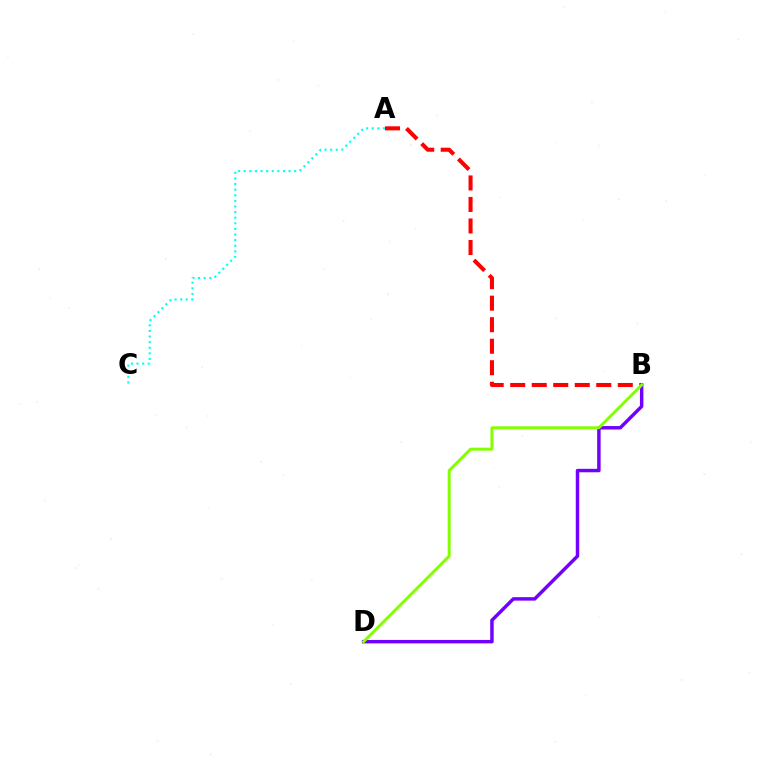{('A', 'B'): [{'color': '#ff0000', 'line_style': 'dashed', 'thickness': 2.92}], ('A', 'C'): [{'color': '#00fff6', 'line_style': 'dotted', 'thickness': 1.52}], ('B', 'D'): [{'color': '#7200ff', 'line_style': 'solid', 'thickness': 2.49}, {'color': '#84ff00', 'line_style': 'solid', 'thickness': 2.14}]}